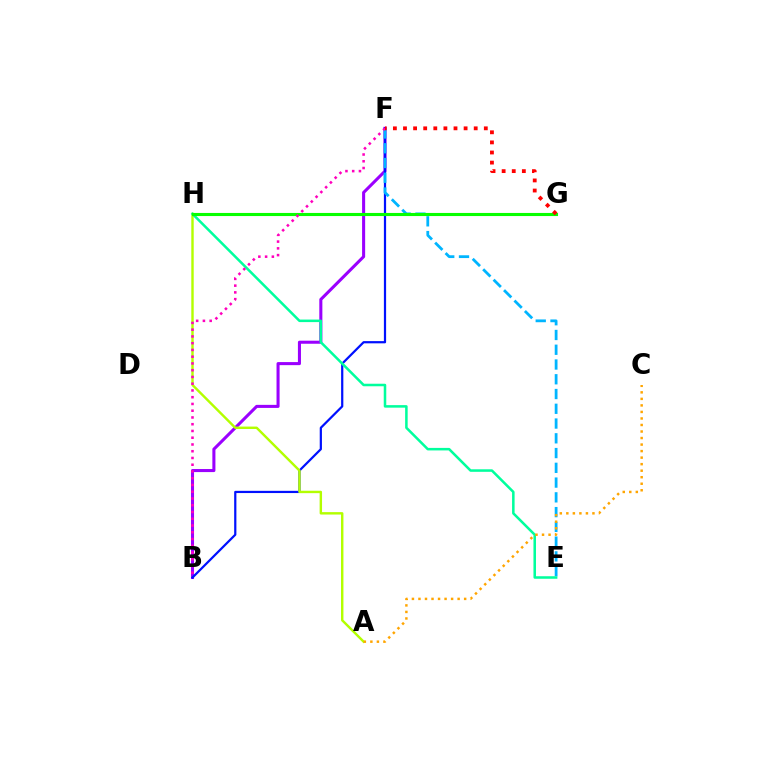{('B', 'F'): [{'color': '#9b00ff', 'line_style': 'solid', 'thickness': 2.2}, {'color': '#0010ff', 'line_style': 'solid', 'thickness': 1.6}, {'color': '#ff00bd', 'line_style': 'dotted', 'thickness': 1.83}], ('E', 'F'): [{'color': '#00b5ff', 'line_style': 'dashed', 'thickness': 2.01}], ('A', 'H'): [{'color': '#b3ff00', 'line_style': 'solid', 'thickness': 1.74}], ('E', 'H'): [{'color': '#00ff9d', 'line_style': 'solid', 'thickness': 1.82}], ('A', 'C'): [{'color': '#ffa500', 'line_style': 'dotted', 'thickness': 1.77}], ('G', 'H'): [{'color': '#08ff00', 'line_style': 'solid', 'thickness': 2.23}], ('F', 'G'): [{'color': '#ff0000', 'line_style': 'dotted', 'thickness': 2.74}]}